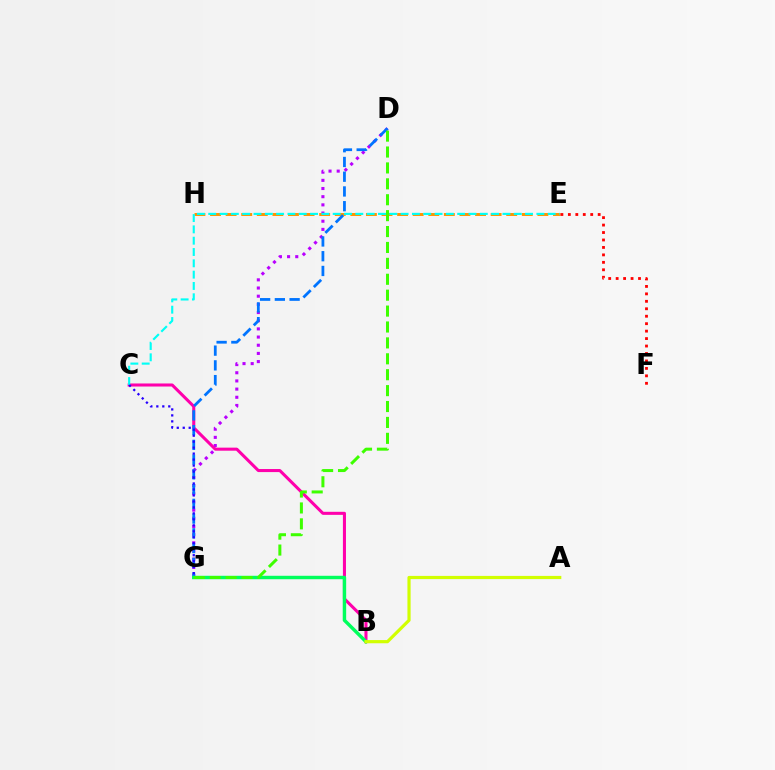{('D', 'G'): [{'color': '#b900ff', 'line_style': 'dotted', 'thickness': 2.22}, {'color': '#0074ff', 'line_style': 'dashed', 'thickness': 2.0}, {'color': '#3dff00', 'line_style': 'dashed', 'thickness': 2.16}], ('B', 'C'): [{'color': '#ff00ac', 'line_style': 'solid', 'thickness': 2.2}], ('E', 'H'): [{'color': '#ff9400', 'line_style': 'dashed', 'thickness': 2.12}], ('C', 'E'): [{'color': '#00fff6', 'line_style': 'dashed', 'thickness': 1.54}], ('B', 'G'): [{'color': '#00ff5c', 'line_style': 'solid', 'thickness': 2.47}], ('A', 'B'): [{'color': '#d1ff00', 'line_style': 'solid', 'thickness': 2.29}], ('E', 'F'): [{'color': '#ff0000', 'line_style': 'dotted', 'thickness': 2.02}], ('C', 'G'): [{'color': '#2500ff', 'line_style': 'dotted', 'thickness': 1.62}]}